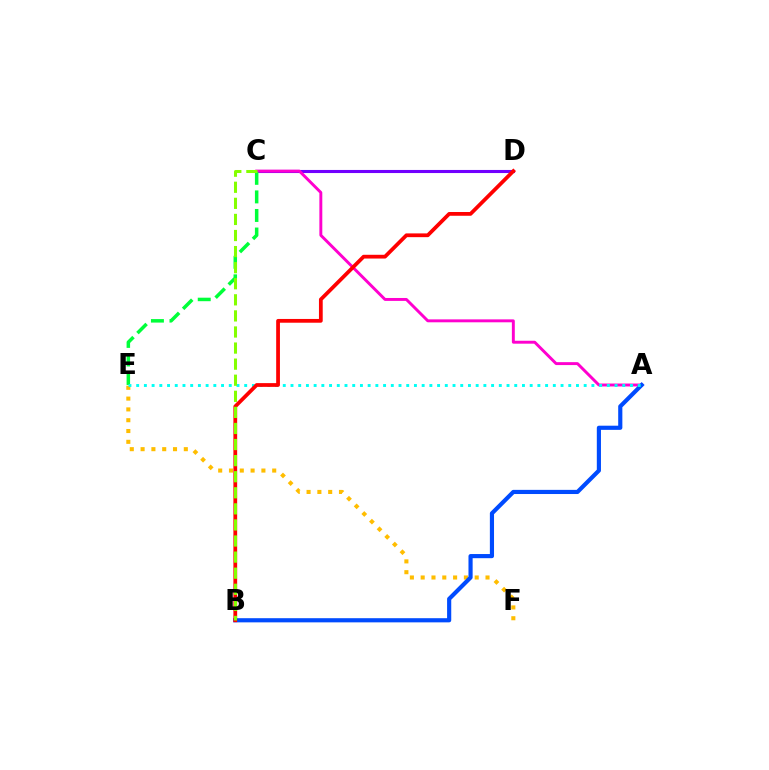{('E', 'F'): [{'color': '#ffbd00', 'line_style': 'dotted', 'thickness': 2.94}], ('C', 'D'): [{'color': '#7200ff', 'line_style': 'solid', 'thickness': 2.22}], ('A', 'C'): [{'color': '#ff00cf', 'line_style': 'solid', 'thickness': 2.11}], ('A', 'B'): [{'color': '#004bff', 'line_style': 'solid', 'thickness': 2.99}], ('C', 'E'): [{'color': '#00ff39', 'line_style': 'dashed', 'thickness': 2.52}], ('A', 'E'): [{'color': '#00fff6', 'line_style': 'dotted', 'thickness': 2.1}], ('B', 'D'): [{'color': '#ff0000', 'line_style': 'solid', 'thickness': 2.71}], ('B', 'C'): [{'color': '#84ff00', 'line_style': 'dashed', 'thickness': 2.18}]}